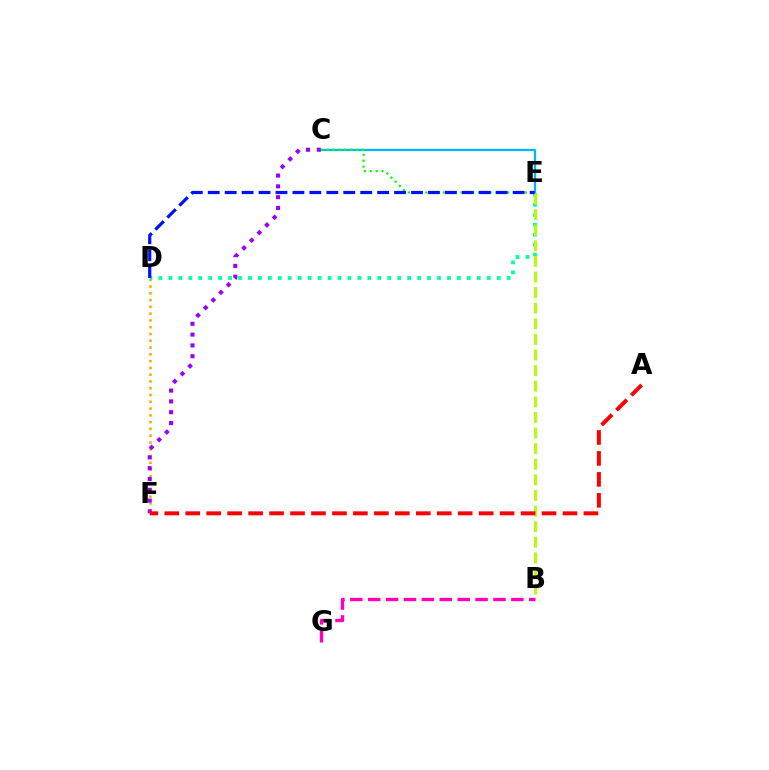{('D', 'F'): [{'color': '#ffa500', 'line_style': 'dotted', 'thickness': 1.84}], ('C', 'E'): [{'color': '#00b5ff', 'line_style': 'solid', 'thickness': 1.63}, {'color': '#08ff00', 'line_style': 'dotted', 'thickness': 1.59}], ('D', 'E'): [{'color': '#00ff9d', 'line_style': 'dotted', 'thickness': 2.7}, {'color': '#0010ff', 'line_style': 'dashed', 'thickness': 2.3}], ('B', 'E'): [{'color': '#b3ff00', 'line_style': 'dashed', 'thickness': 2.12}], ('C', 'F'): [{'color': '#9b00ff', 'line_style': 'dotted', 'thickness': 2.94}], ('B', 'G'): [{'color': '#ff00bd', 'line_style': 'dashed', 'thickness': 2.43}], ('A', 'F'): [{'color': '#ff0000', 'line_style': 'dashed', 'thickness': 2.85}]}